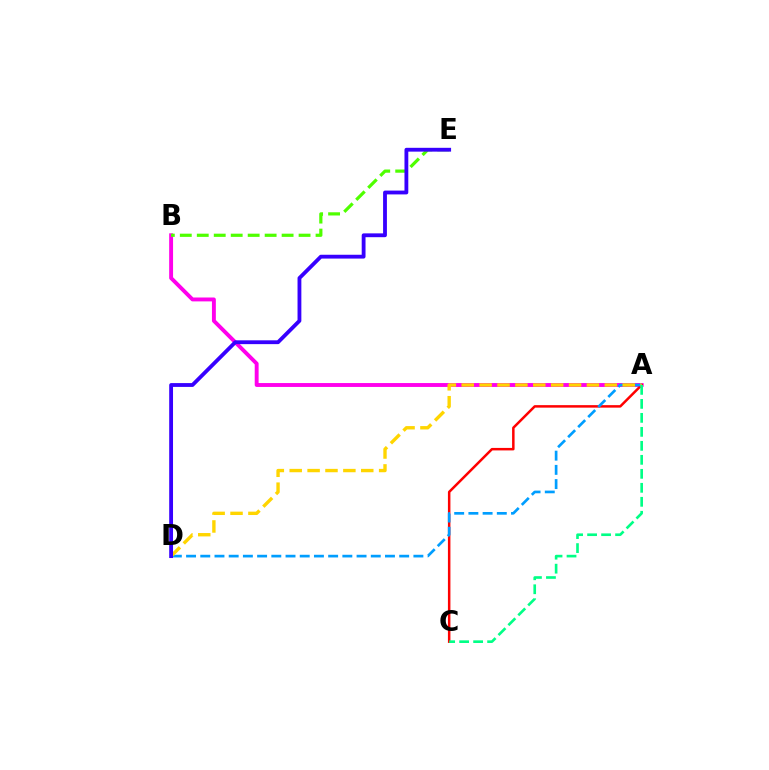{('A', 'B'): [{'color': '#ff00ed', 'line_style': 'solid', 'thickness': 2.8}], ('A', 'C'): [{'color': '#ff0000', 'line_style': 'solid', 'thickness': 1.8}, {'color': '#00ff86', 'line_style': 'dashed', 'thickness': 1.9}], ('A', 'D'): [{'color': '#009eff', 'line_style': 'dashed', 'thickness': 1.93}, {'color': '#ffd500', 'line_style': 'dashed', 'thickness': 2.43}], ('B', 'E'): [{'color': '#4fff00', 'line_style': 'dashed', 'thickness': 2.31}], ('D', 'E'): [{'color': '#3700ff', 'line_style': 'solid', 'thickness': 2.75}]}